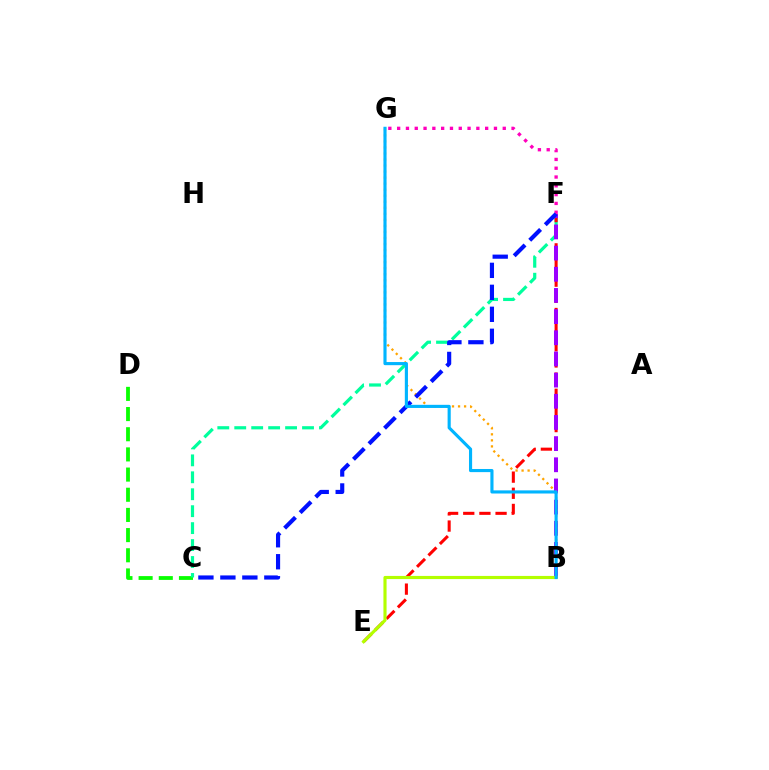{('C', 'D'): [{'color': '#08ff00', 'line_style': 'dashed', 'thickness': 2.74}], ('C', 'F'): [{'color': '#00ff9d', 'line_style': 'dashed', 'thickness': 2.3}, {'color': '#0010ff', 'line_style': 'dashed', 'thickness': 2.99}], ('E', 'F'): [{'color': '#ff0000', 'line_style': 'dashed', 'thickness': 2.19}], ('B', 'F'): [{'color': '#9b00ff', 'line_style': 'dashed', 'thickness': 2.88}], ('B', 'G'): [{'color': '#ffa500', 'line_style': 'dotted', 'thickness': 1.64}, {'color': '#00b5ff', 'line_style': 'solid', 'thickness': 2.26}], ('B', 'E'): [{'color': '#b3ff00', 'line_style': 'solid', 'thickness': 2.26}], ('F', 'G'): [{'color': '#ff00bd', 'line_style': 'dotted', 'thickness': 2.39}]}